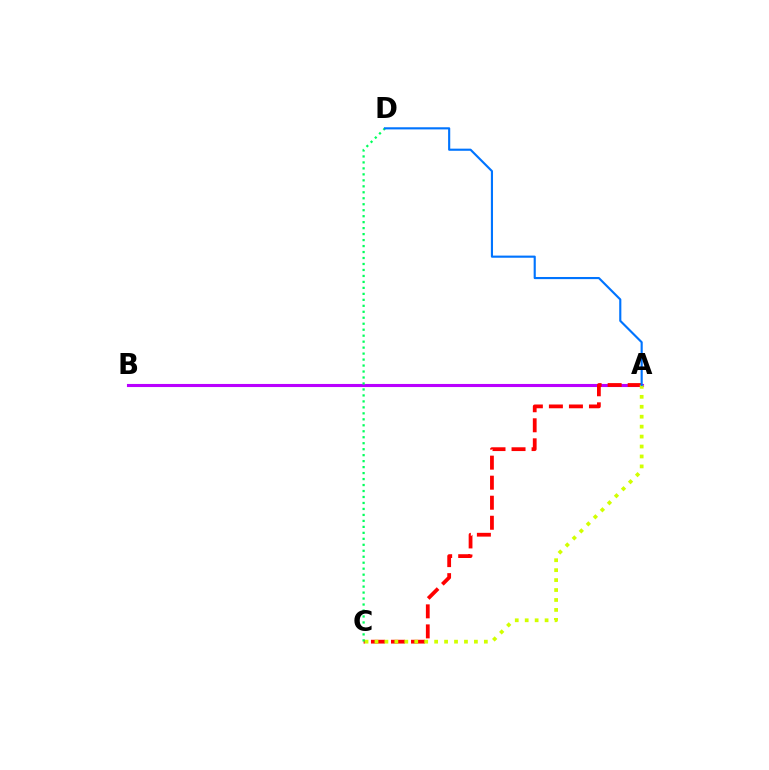{('A', 'B'): [{'color': '#b900ff', 'line_style': 'solid', 'thickness': 2.23}], ('A', 'C'): [{'color': '#ff0000', 'line_style': 'dashed', 'thickness': 2.72}, {'color': '#d1ff00', 'line_style': 'dotted', 'thickness': 2.7}], ('C', 'D'): [{'color': '#00ff5c', 'line_style': 'dotted', 'thickness': 1.62}], ('A', 'D'): [{'color': '#0074ff', 'line_style': 'solid', 'thickness': 1.54}]}